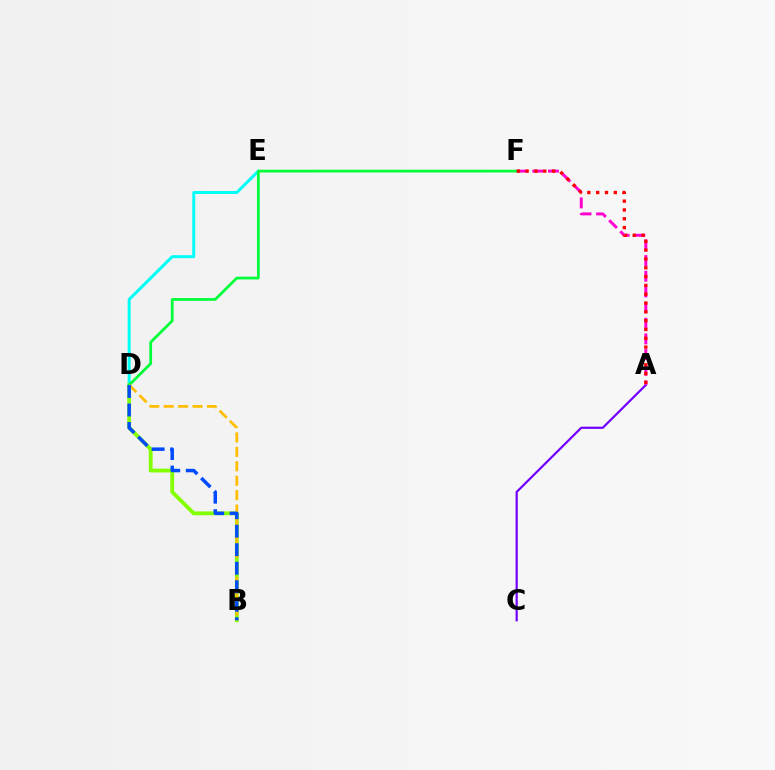{('D', 'E'): [{'color': '#00fff6', 'line_style': 'solid', 'thickness': 2.14}], ('A', 'C'): [{'color': '#7200ff', 'line_style': 'solid', 'thickness': 1.59}], ('B', 'D'): [{'color': '#84ff00', 'line_style': 'solid', 'thickness': 2.75}, {'color': '#ffbd00', 'line_style': 'dashed', 'thickness': 1.96}, {'color': '#004bff', 'line_style': 'dashed', 'thickness': 2.52}], ('A', 'F'): [{'color': '#ff00cf', 'line_style': 'dashed', 'thickness': 2.13}, {'color': '#ff0000', 'line_style': 'dotted', 'thickness': 2.4}], ('D', 'F'): [{'color': '#00ff39', 'line_style': 'solid', 'thickness': 1.98}]}